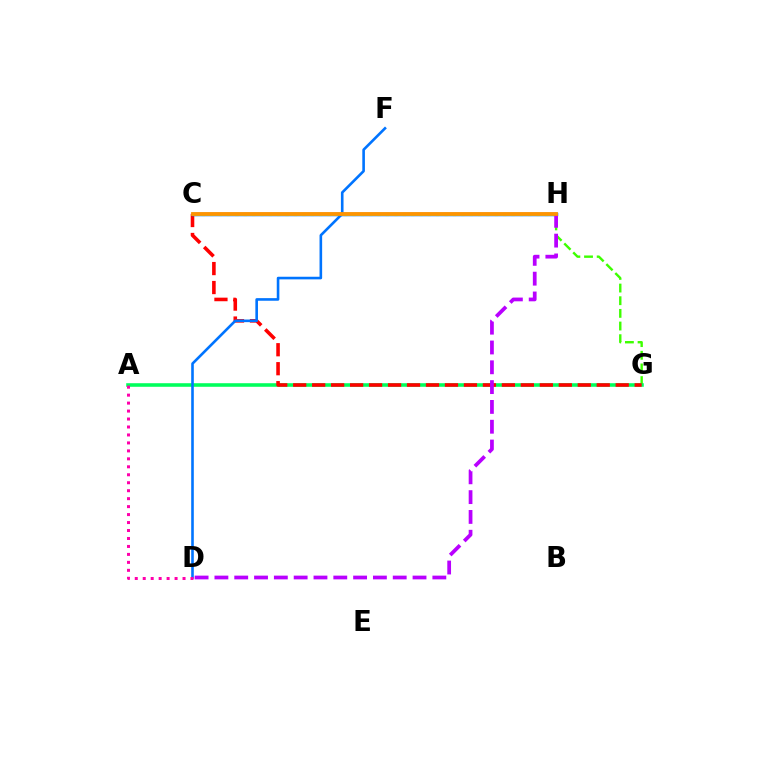{('G', 'H'): [{'color': '#3dff00', 'line_style': 'dashed', 'thickness': 1.72}], ('A', 'G'): [{'color': '#00ff5c', 'line_style': 'solid', 'thickness': 2.57}], ('C', 'G'): [{'color': '#ff0000', 'line_style': 'dashed', 'thickness': 2.58}], ('C', 'H'): [{'color': '#2500ff', 'line_style': 'solid', 'thickness': 2.4}, {'color': '#d1ff00', 'line_style': 'dotted', 'thickness': 2.27}, {'color': '#00fff6', 'line_style': 'solid', 'thickness': 2.35}, {'color': '#ff9400', 'line_style': 'solid', 'thickness': 2.74}], ('D', 'F'): [{'color': '#0074ff', 'line_style': 'solid', 'thickness': 1.88}], ('A', 'D'): [{'color': '#ff00ac', 'line_style': 'dotted', 'thickness': 2.16}], ('D', 'H'): [{'color': '#b900ff', 'line_style': 'dashed', 'thickness': 2.69}]}